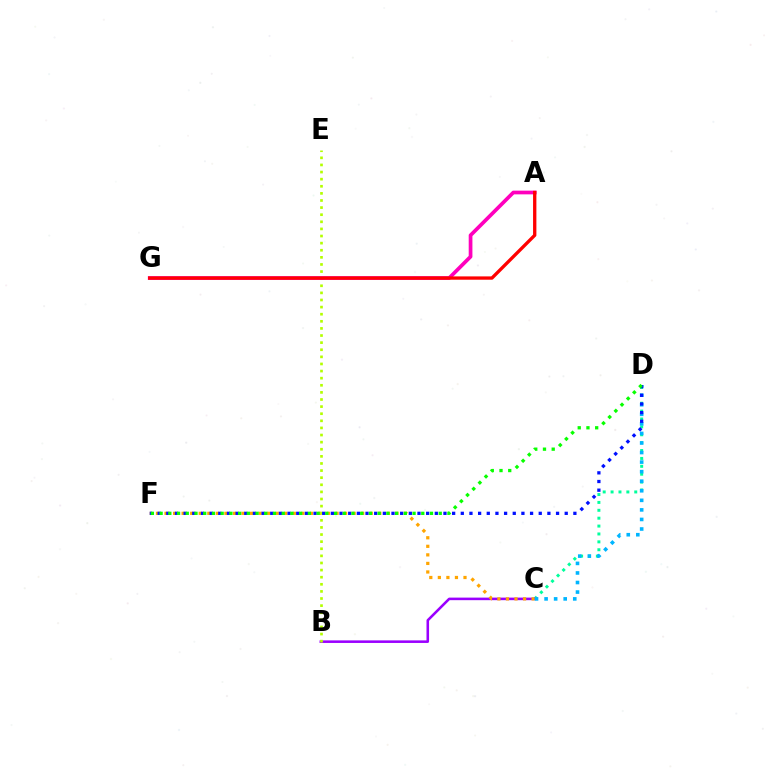{('C', 'D'): [{'color': '#00ff9d', 'line_style': 'dotted', 'thickness': 2.14}, {'color': '#00b5ff', 'line_style': 'dotted', 'thickness': 2.6}], ('B', 'C'): [{'color': '#9b00ff', 'line_style': 'solid', 'thickness': 1.85}], ('C', 'F'): [{'color': '#ffa500', 'line_style': 'dotted', 'thickness': 2.32}], ('B', 'E'): [{'color': '#b3ff00', 'line_style': 'dotted', 'thickness': 1.93}], ('A', 'G'): [{'color': '#ff00bd', 'line_style': 'solid', 'thickness': 2.67}, {'color': '#ff0000', 'line_style': 'solid', 'thickness': 2.39}], ('D', 'F'): [{'color': '#0010ff', 'line_style': 'dotted', 'thickness': 2.35}, {'color': '#08ff00', 'line_style': 'dotted', 'thickness': 2.37}]}